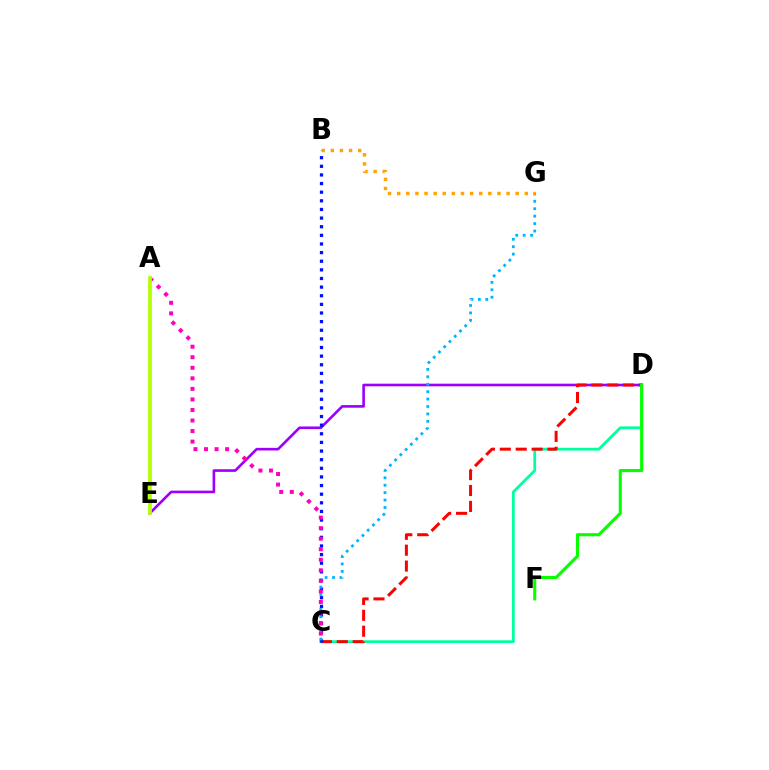{('C', 'D'): [{'color': '#00ff9d', 'line_style': 'solid', 'thickness': 1.99}, {'color': '#ff0000', 'line_style': 'dashed', 'thickness': 2.16}], ('D', 'E'): [{'color': '#9b00ff', 'line_style': 'solid', 'thickness': 1.89}], ('B', 'C'): [{'color': '#0010ff', 'line_style': 'dotted', 'thickness': 2.34}], ('C', 'G'): [{'color': '#00b5ff', 'line_style': 'dotted', 'thickness': 2.02}], ('D', 'F'): [{'color': '#08ff00', 'line_style': 'solid', 'thickness': 2.24}], ('A', 'C'): [{'color': '#ff00bd', 'line_style': 'dotted', 'thickness': 2.87}], ('A', 'E'): [{'color': '#b3ff00', 'line_style': 'solid', 'thickness': 2.71}], ('B', 'G'): [{'color': '#ffa500', 'line_style': 'dotted', 'thickness': 2.48}]}